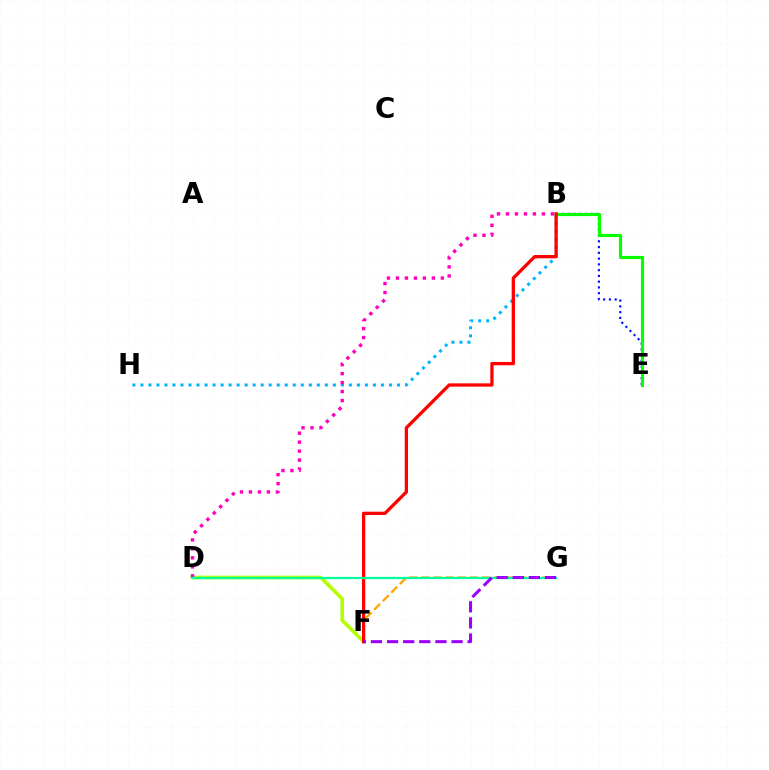{('B', 'E'): [{'color': '#0010ff', 'line_style': 'dotted', 'thickness': 1.57}, {'color': '#08ff00', 'line_style': 'solid', 'thickness': 2.27}], ('D', 'F'): [{'color': '#b3ff00', 'line_style': 'solid', 'thickness': 2.61}], ('F', 'G'): [{'color': '#ffa500', 'line_style': 'dashed', 'thickness': 1.64}, {'color': '#9b00ff', 'line_style': 'dashed', 'thickness': 2.19}], ('B', 'H'): [{'color': '#00b5ff', 'line_style': 'dotted', 'thickness': 2.18}], ('B', 'D'): [{'color': '#ff00bd', 'line_style': 'dotted', 'thickness': 2.44}], ('B', 'F'): [{'color': '#ff0000', 'line_style': 'solid', 'thickness': 2.37}], ('D', 'G'): [{'color': '#00ff9d', 'line_style': 'solid', 'thickness': 1.59}]}